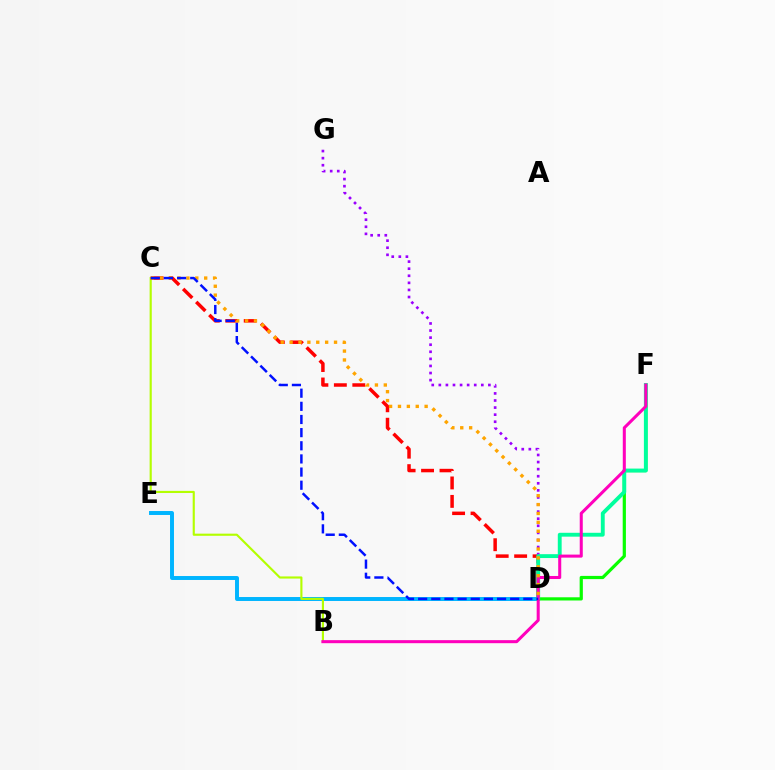{('D', 'E'): [{'color': '#00b5ff', 'line_style': 'solid', 'thickness': 2.84}], ('B', 'C'): [{'color': '#b3ff00', 'line_style': 'solid', 'thickness': 1.54}], ('C', 'D'): [{'color': '#ff0000', 'line_style': 'dashed', 'thickness': 2.51}, {'color': '#ffa500', 'line_style': 'dotted', 'thickness': 2.41}, {'color': '#0010ff', 'line_style': 'dashed', 'thickness': 1.79}], ('D', 'G'): [{'color': '#9b00ff', 'line_style': 'dotted', 'thickness': 1.92}], ('D', 'F'): [{'color': '#08ff00', 'line_style': 'solid', 'thickness': 2.31}, {'color': '#00ff9d', 'line_style': 'solid', 'thickness': 2.78}], ('B', 'F'): [{'color': '#ff00bd', 'line_style': 'solid', 'thickness': 2.19}]}